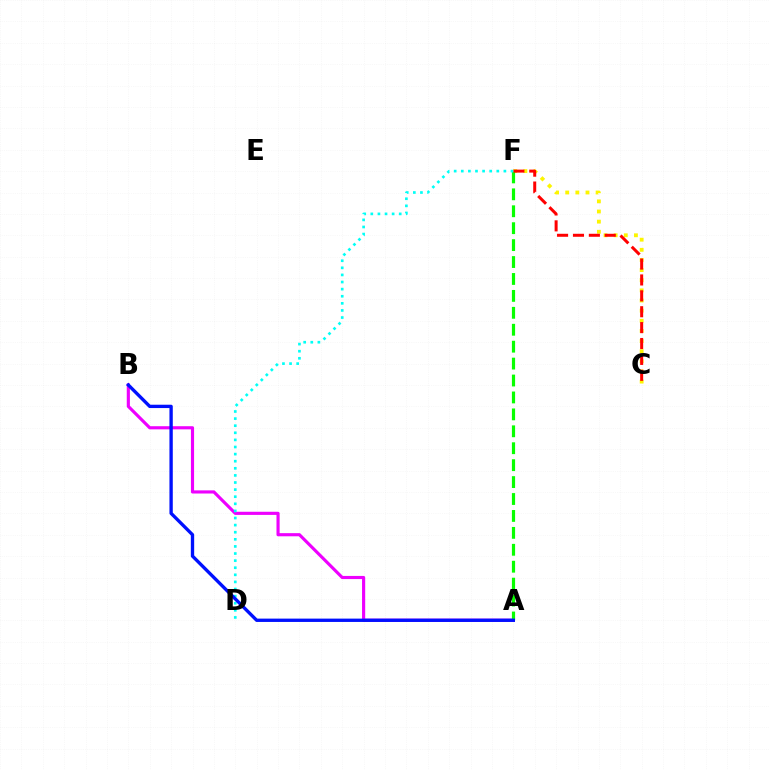{('A', 'B'): [{'color': '#ee00ff', 'line_style': 'solid', 'thickness': 2.26}, {'color': '#0010ff', 'line_style': 'solid', 'thickness': 2.4}], ('C', 'F'): [{'color': '#fcf500', 'line_style': 'dotted', 'thickness': 2.75}, {'color': '#ff0000', 'line_style': 'dashed', 'thickness': 2.16}], ('A', 'F'): [{'color': '#08ff00', 'line_style': 'dashed', 'thickness': 2.3}], ('D', 'F'): [{'color': '#00fff6', 'line_style': 'dotted', 'thickness': 1.93}]}